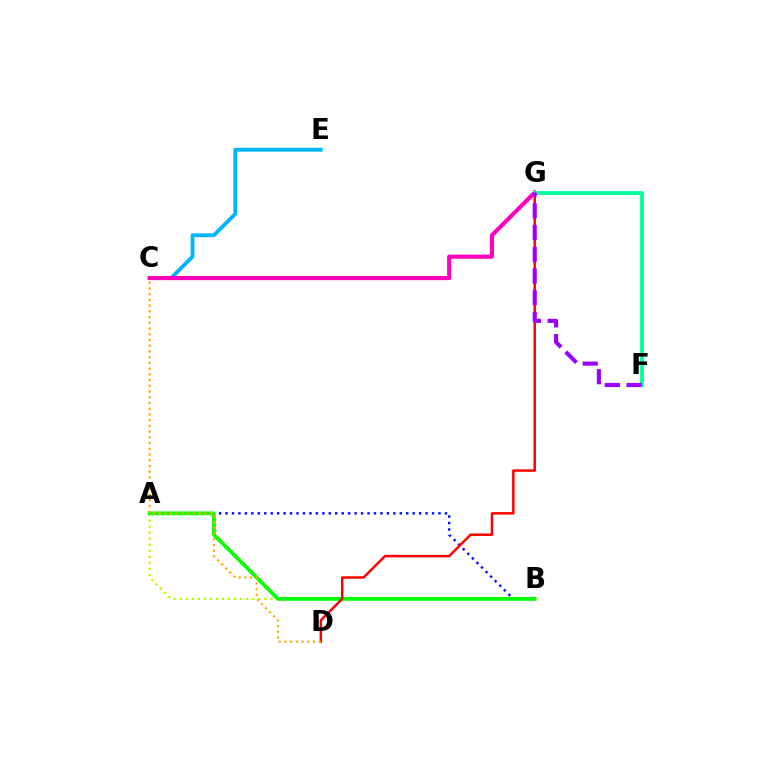{('C', 'E'): [{'color': '#00b5ff', 'line_style': 'solid', 'thickness': 2.75}], ('A', 'B'): [{'color': '#0010ff', 'line_style': 'dotted', 'thickness': 1.75}, {'color': '#b3ff00', 'line_style': 'dotted', 'thickness': 1.64}, {'color': '#08ff00', 'line_style': 'solid', 'thickness': 2.73}], ('D', 'G'): [{'color': '#ff0000', 'line_style': 'solid', 'thickness': 1.78}], ('C', 'D'): [{'color': '#ffa500', 'line_style': 'dotted', 'thickness': 1.56}], ('C', 'G'): [{'color': '#ff00bd', 'line_style': 'solid', 'thickness': 2.98}], ('F', 'G'): [{'color': '#00ff9d', 'line_style': 'solid', 'thickness': 2.73}, {'color': '#9b00ff', 'line_style': 'dashed', 'thickness': 2.96}]}